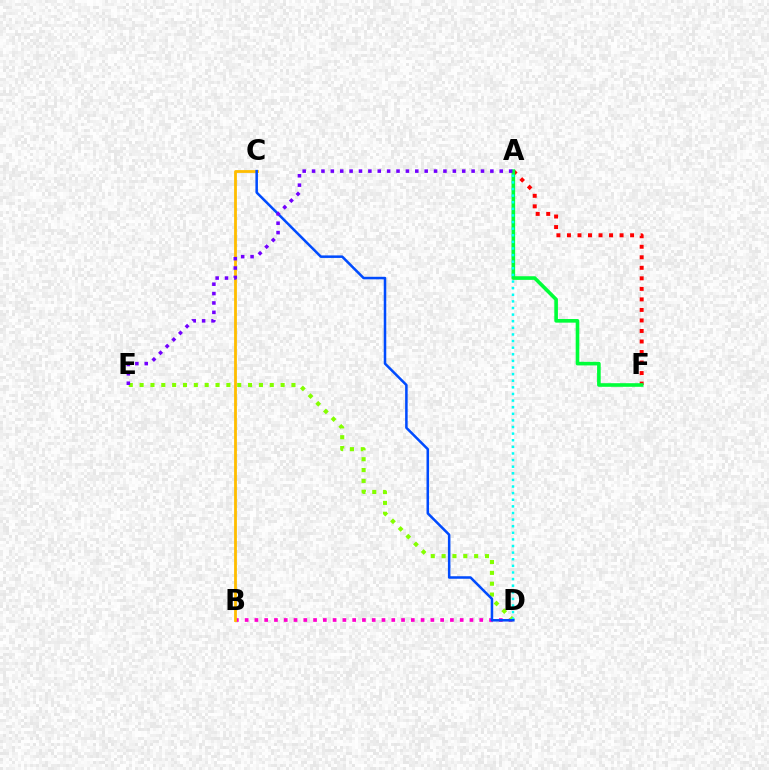{('A', 'F'): [{'color': '#ff0000', 'line_style': 'dotted', 'thickness': 2.86}, {'color': '#00ff39', 'line_style': 'solid', 'thickness': 2.61}], ('B', 'D'): [{'color': '#ff00cf', 'line_style': 'dotted', 'thickness': 2.66}], ('B', 'C'): [{'color': '#ffbd00', 'line_style': 'solid', 'thickness': 2.02}], ('D', 'E'): [{'color': '#84ff00', 'line_style': 'dotted', 'thickness': 2.95}], ('A', 'D'): [{'color': '#00fff6', 'line_style': 'dotted', 'thickness': 1.8}], ('C', 'D'): [{'color': '#004bff', 'line_style': 'solid', 'thickness': 1.82}], ('A', 'E'): [{'color': '#7200ff', 'line_style': 'dotted', 'thickness': 2.55}]}